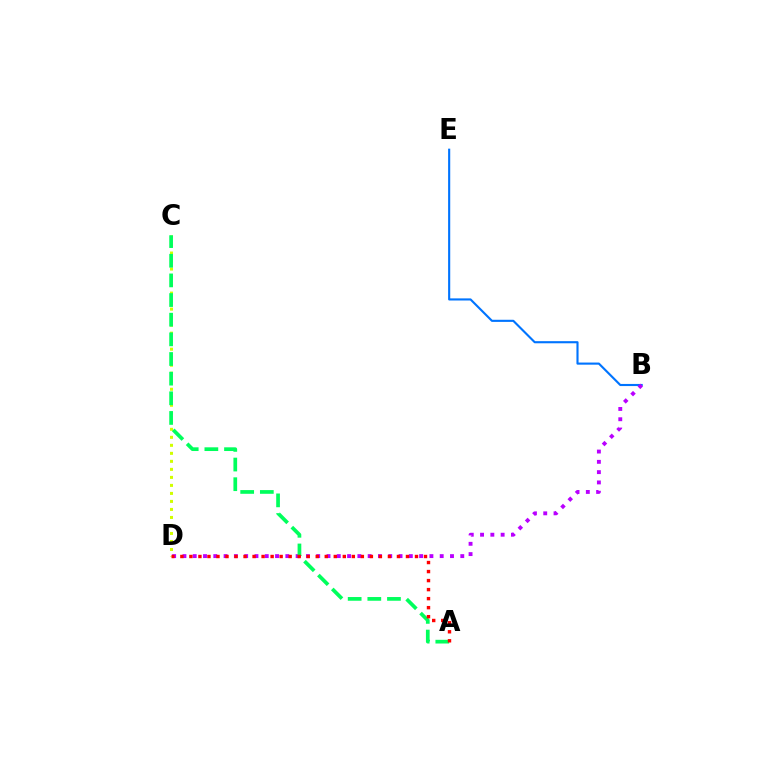{('B', 'E'): [{'color': '#0074ff', 'line_style': 'solid', 'thickness': 1.53}], ('B', 'D'): [{'color': '#b900ff', 'line_style': 'dotted', 'thickness': 2.8}], ('C', 'D'): [{'color': '#d1ff00', 'line_style': 'dotted', 'thickness': 2.18}], ('A', 'C'): [{'color': '#00ff5c', 'line_style': 'dashed', 'thickness': 2.67}], ('A', 'D'): [{'color': '#ff0000', 'line_style': 'dotted', 'thickness': 2.45}]}